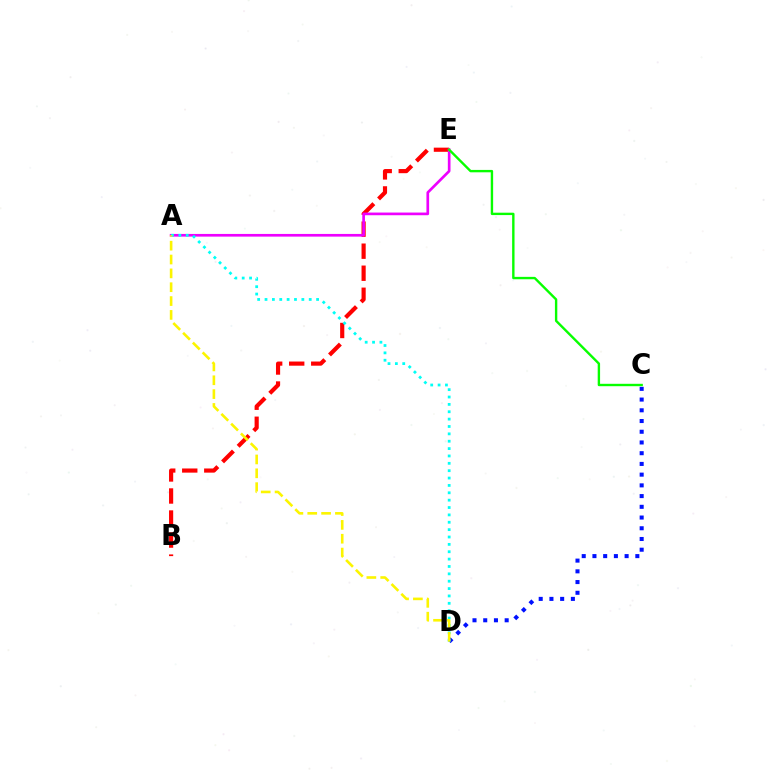{('B', 'E'): [{'color': '#ff0000', 'line_style': 'dashed', 'thickness': 2.99}], ('A', 'E'): [{'color': '#ee00ff', 'line_style': 'solid', 'thickness': 1.93}], ('C', 'D'): [{'color': '#0010ff', 'line_style': 'dotted', 'thickness': 2.91}], ('C', 'E'): [{'color': '#08ff00', 'line_style': 'solid', 'thickness': 1.72}], ('A', 'D'): [{'color': '#00fff6', 'line_style': 'dotted', 'thickness': 2.0}, {'color': '#fcf500', 'line_style': 'dashed', 'thickness': 1.88}]}